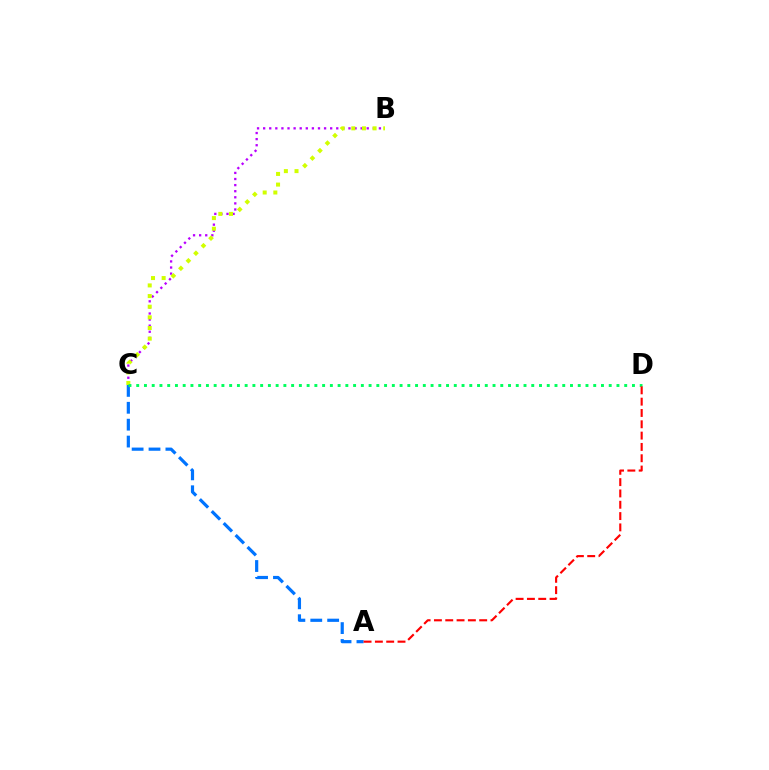{('A', 'C'): [{'color': '#0074ff', 'line_style': 'dashed', 'thickness': 2.29}], ('B', 'C'): [{'color': '#b900ff', 'line_style': 'dotted', 'thickness': 1.66}, {'color': '#d1ff00', 'line_style': 'dotted', 'thickness': 2.89}], ('C', 'D'): [{'color': '#00ff5c', 'line_style': 'dotted', 'thickness': 2.1}], ('A', 'D'): [{'color': '#ff0000', 'line_style': 'dashed', 'thickness': 1.54}]}